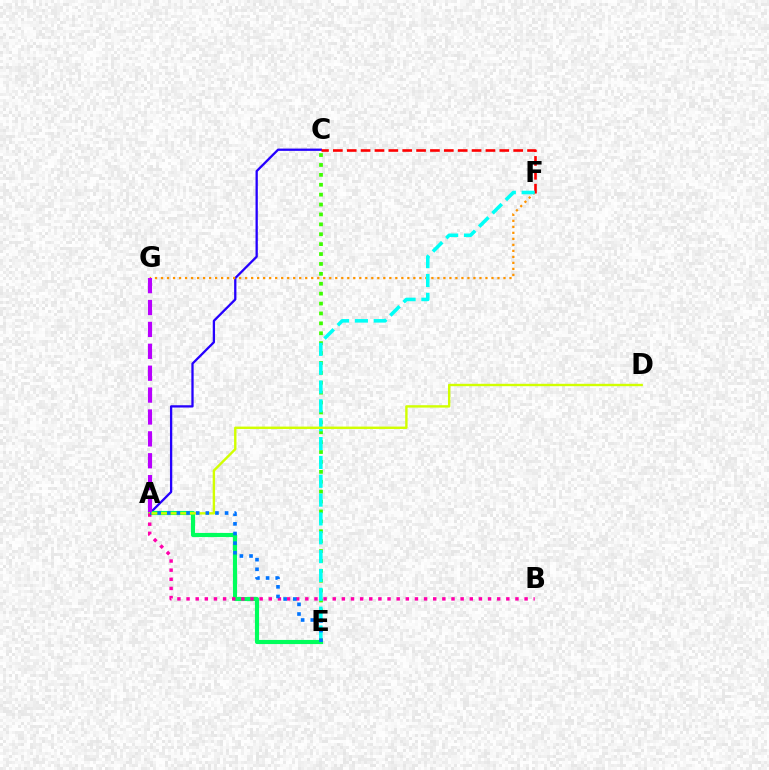{('A', 'C'): [{'color': '#2500ff', 'line_style': 'solid', 'thickness': 1.65}], ('C', 'E'): [{'color': '#3dff00', 'line_style': 'dotted', 'thickness': 2.69}], ('F', 'G'): [{'color': '#ff9400', 'line_style': 'dotted', 'thickness': 1.63}], ('C', 'F'): [{'color': '#ff0000', 'line_style': 'dashed', 'thickness': 1.88}], ('A', 'E'): [{'color': '#00ff5c', 'line_style': 'solid', 'thickness': 2.98}, {'color': '#0074ff', 'line_style': 'dotted', 'thickness': 2.62}], ('E', 'F'): [{'color': '#00fff6', 'line_style': 'dashed', 'thickness': 2.56}], ('A', 'D'): [{'color': '#d1ff00', 'line_style': 'solid', 'thickness': 1.72}], ('A', 'B'): [{'color': '#ff00ac', 'line_style': 'dotted', 'thickness': 2.48}], ('A', 'G'): [{'color': '#b900ff', 'line_style': 'dashed', 'thickness': 2.97}]}